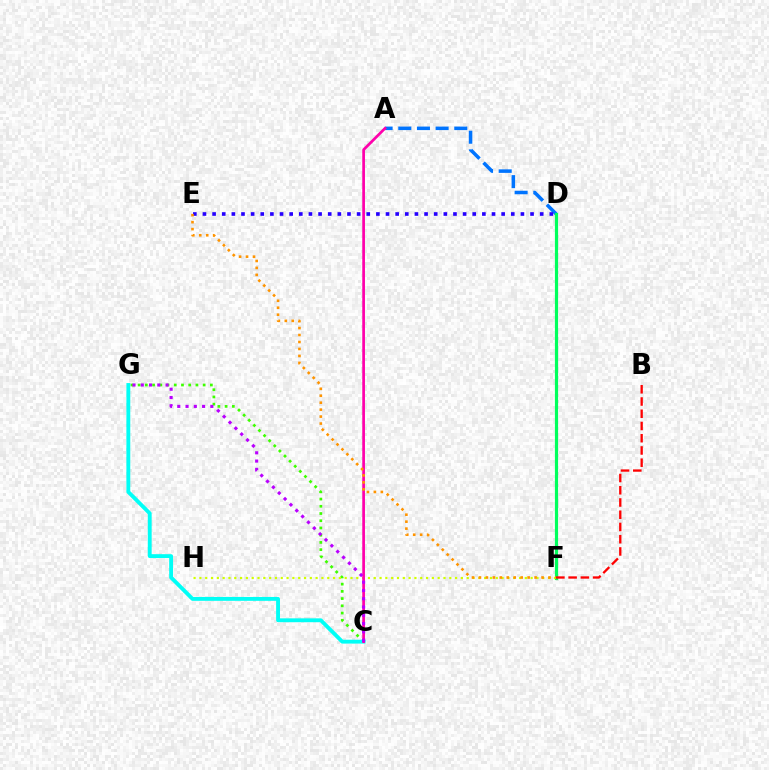{('C', 'G'): [{'color': '#3dff00', 'line_style': 'dotted', 'thickness': 1.96}, {'color': '#00fff6', 'line_style': 'solid', 'thickness': 2.78}, {'color': '#b900ff', 'line_style': 'dotted', 'thickness': 2.25}], ('A', 'D'): [{'color': '#0074ff', 'line_style': 'dashed', 'thickness': 2.54}], ('D', 'F'): [{'color': '#00ff5c', 'line_style': 'solid', 'thickness': 2.29}], ('F', 'H'): [{'color': '#d1ff00', 'line_style': 'dotted', 'thickness': 1.58}], ('D', 'E'): [{'color': '#2500ff', 'line_style': 'dotted', 'thickness': 2.62}], ('A', 'C'): [{'color': '#ff00ac', 'line_style': 'solid', 'thickness': 1.95}], ('E', 'F'): [{'color': '#ff9400', 'line_style': 'dotted', 'thickness': 1.89}], ('B', 'F'): [{'color': '#ff0000', 'line_style': 'dashed', 'thickness': 1.66}]}